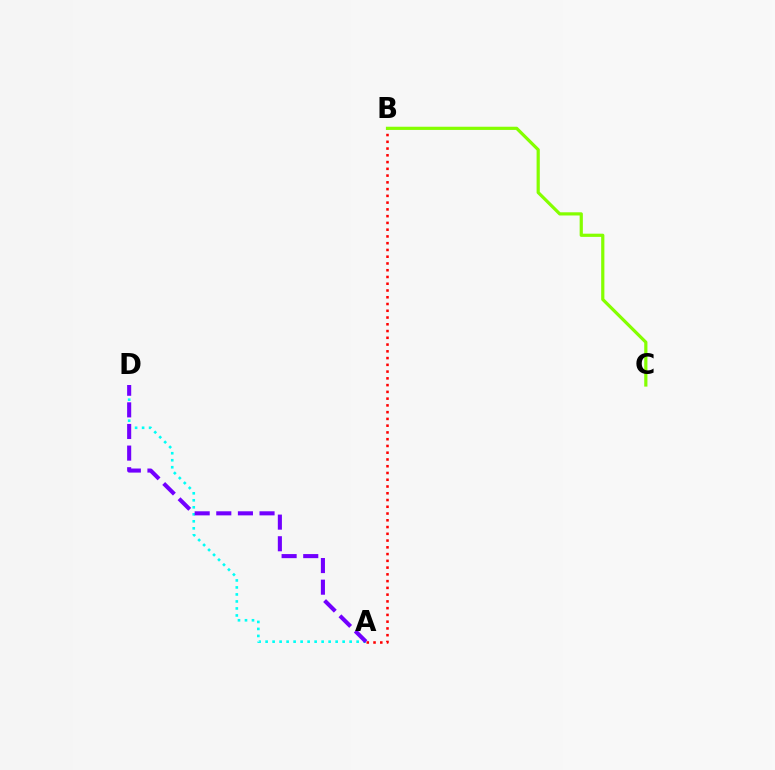{('A', 'D'): [{'color': '#00fff6', 'line_style': 'dotted', 'thickness': 1.9}, {'color': '#7200ff', 'line_style': 'dashed', 'thickness': 2.94}], ('A', 'B'): [{'color': '#ff0000', 'line_style': 'dotted', 'thickness': 1.84}], ('B', 'C'): [{'color': '#84ff00', 'line_style': 'solid', 'thickness': 2.3}]}